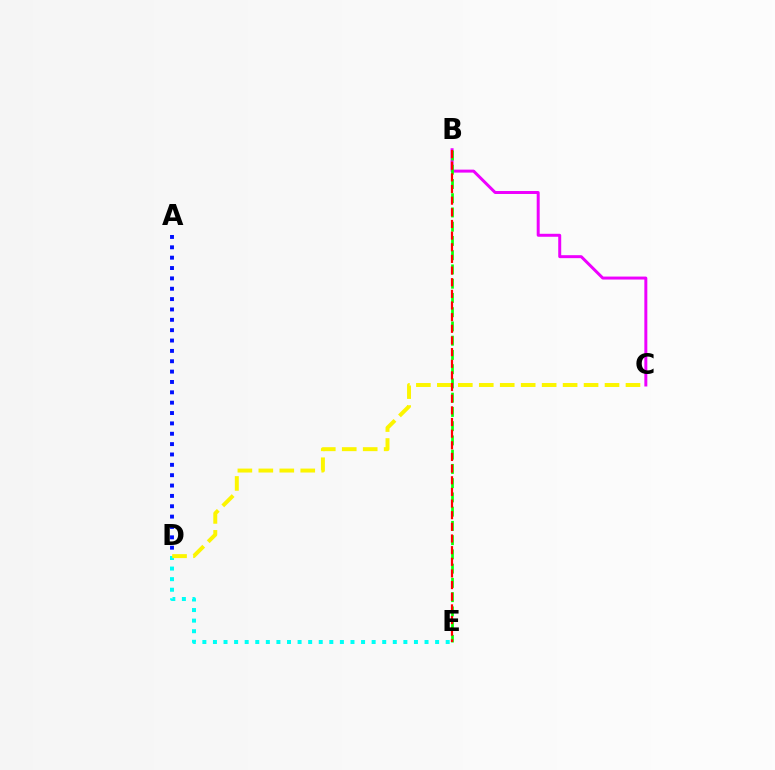{('D', 'E'): [{'color': '#00fff6', 'line_style': 'dotted', 'thickness': 2.87}], ('B', 'C'): [{'color': '#ee00ff', 'line_style': 'solid', 'thickness': 2.14}], ('B', 'E'): [{'color': '#08ff00', 'line_style': 'dashed', 'thickness': 1.94}, {'color': '#ff0000', 'line_style': 'dashed', 'thickness': 1.58}], ('C', 'D'): [{'color': '#fcf500', 'line_style': 'dashed', 'thickness': 2.85}], ('A', 'D'): [{'color': '#0010ff', 'line_style': 'dotted', 'thickness': 2.81}]}